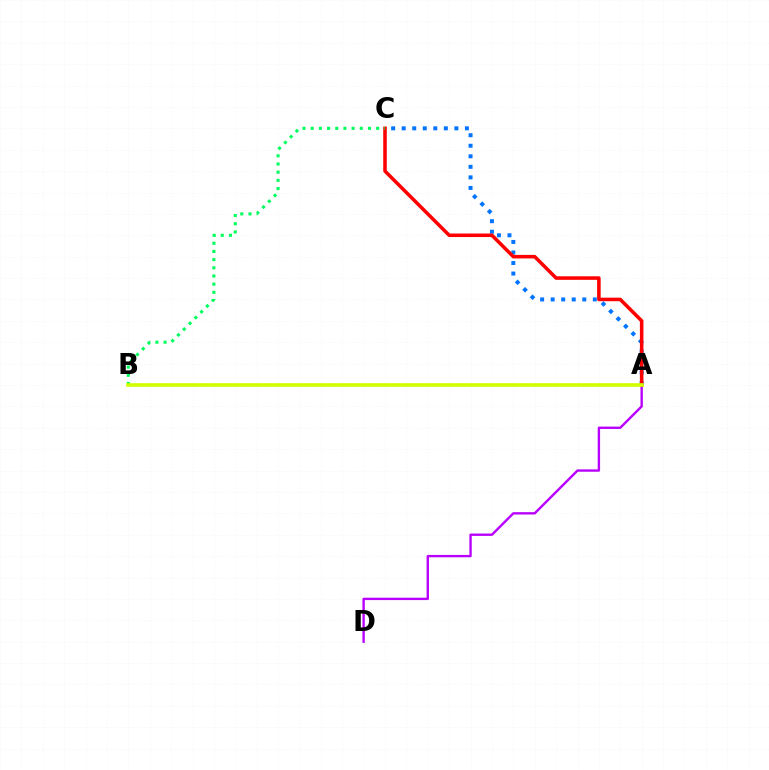{('A', 'C'): [{'color': '#0074ff', 'line_style': 'dotted', 'thickness': 2.86}, {'color': '#ff0000', 'line_style': 'solid', 'thickness': 2.55}], ('B', 'C'): [{'color': '#00ff5c', 'line_style': 'dotted', 'thickness': 2.22}], ('A', 'D'): [{'color': '#b900ff', 'line_style': 'solid', 'thickness': 1.71}], ('A', 'B'): [{'color': '#d1ff00', 'line_style': 'solid', 'thickness': 2.63}]}